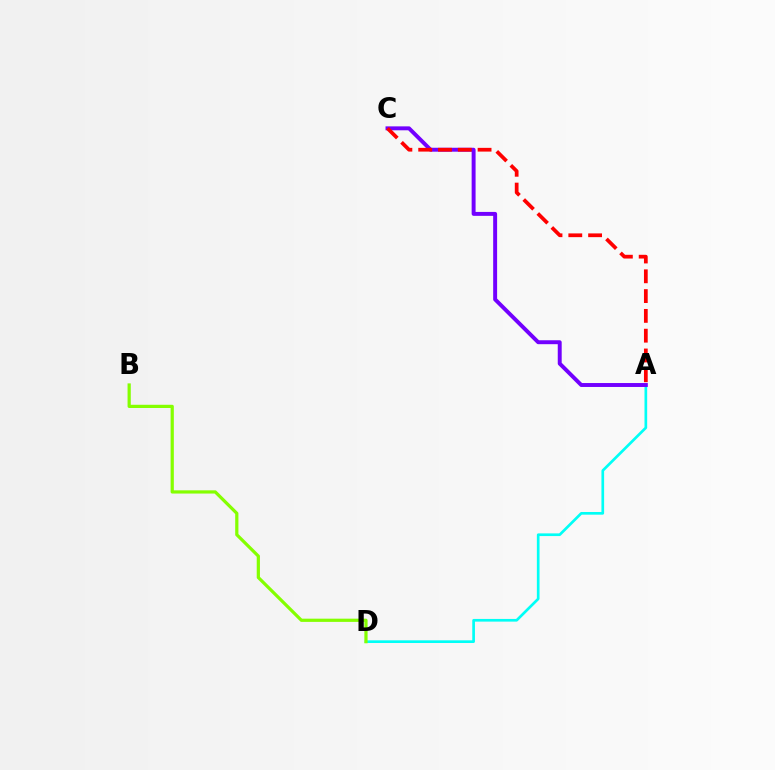{('A', 'D'): [{'color': '#00fff6', 'line_style': 'solid', 'thickness': 1.93}], ('A', 'C'): [{'color': '#7200ff', 'line_style': 'solid', 'thickness': 2.83}, {'color': '#ff0000', 'line_style': 'dashed', 'thickness': 2.69}], ('B', 'D'): [{'color': '#84ff00', 'line_style': 'solid', 'thickness': 2.32}]}